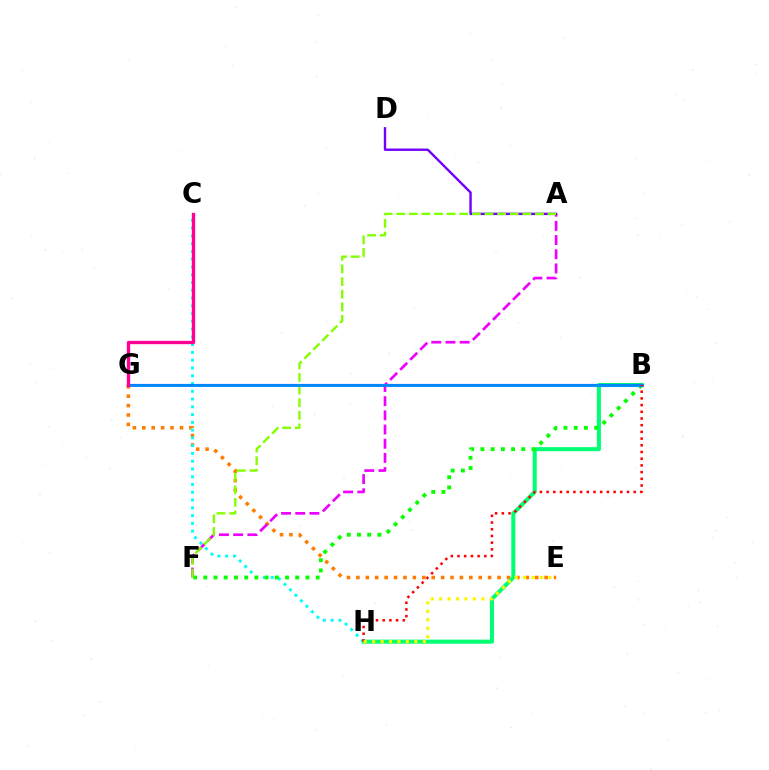{('E', 'G'): [{'color': '#ff7c00', 'line_style': 'dotted', 'thickness': 2.56}], ('C', 'H'): [{'color': '#00fff6', 'line_style': 'dotted', 'thickness': 2.11}], ('B', 'H'): [{'color': '#00ff74', 'line_style': 'solid', 'thickness': 2.92}, {'color': '#ff0000', 'line_style': 'dotted', 'thickness': 1.82}], ('A', 'F'): [{'color': '#ee00ff', 'line_style': 'dashed', 'thickness': 1.93}, {'color': '#84ff00', 'line_style': 'dashed', 'thickness': 1.71}], ('B', 'F'): [{'color': '#08ff00', 'line_style': 'dotted', 'thickness': 2.78}], ('B', 'G'): [{'color': '#0010ff', 'line_style': 'solid', 'thickness': 1.54}, {'color': '#008cff', 'line_style': 'solid', 'thickness': 2.09}], ('A', 'D'): [{'color': '#7200ff', 'line_style': 'solid', 'thickness': 1.73}], ('C', 'G'): [{'color': '#ff0094', 'line_style': 'solid', 'thickness': 2.4}], ('E', 'H'): [{'color': '#fcf500', 'line_style': 'dotted', 'thickness': 2.29}]}